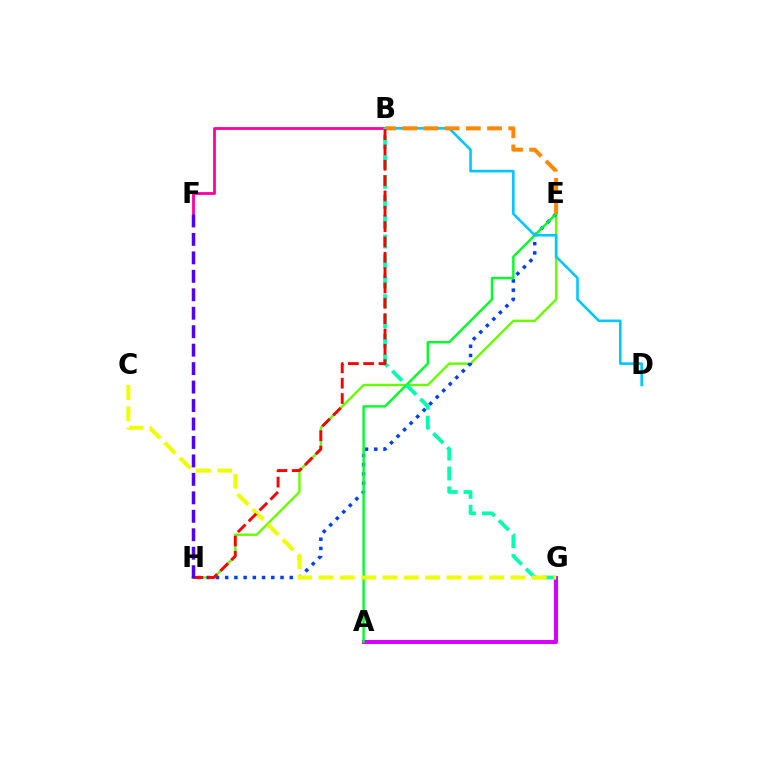{('A', 'G'): [{'color': '#d600ff', 'line_style': 'solid', 'thickness': 2.92}], ('E', 'H'): [{'color': '#66ff00', 'line_style': 'solid', 'thickness': 1.72}, {'color': '#003fff', 'line_style': 'dotted', 'thickness': 2.51}], ('B', 'F'): [{'color': '#ff00a0', 'line_style': 'solid', 'thickness': 2.01}], ('A', 'E'): [{'color': '#00ff27', 'line_style': 'solid', 'thickness': 1.73}], ('B', 'D'): [{'color': '#00c7ff', 'line_style': 'solid', 'thickness': 1.87}], ('B', 'E'): [{'color': '#ff8800', 'line_style': 'dashed', 'thickness': 2.88}], ('B', 'G'): [{'color': '#00ffaf', 'line_style': 'dashed', 'thickness': 2.7}], ('C', 'G'): [{'color': '#eeff00', 'line_style': 'dashed', 'thickness': 2.9}], ('B', 'H'): [{'color': '#ff0000', 'line_style': 'dashed', 'thickness': 2.08}], ('F', 'H'): [{'color': '#4f00ff', 'line_style': 'dashed', 'thickness': 2.51}]}